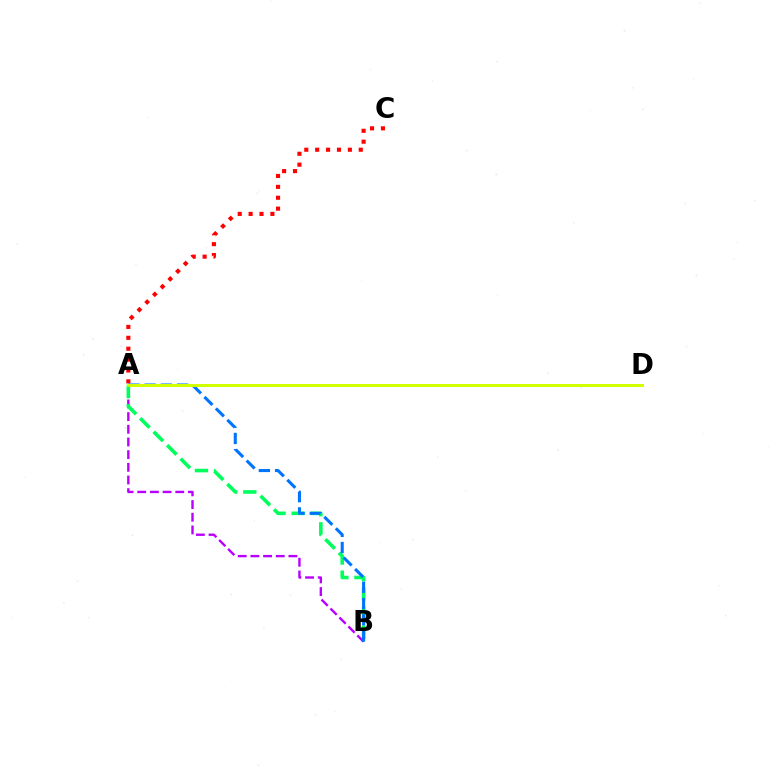{('A', 'B'): [{'color': '#b900ff', 'line_style': 'dashed', 'thickness': 1.72}, {'color': '#00ff5c', 'line_style': 'dashed', 'thickness': 2.59}, {'color': '#0074ff', 'line_style': 'dashed', 'thickness': 2.2}], ('A', 'C'): [{'color': '#ff0000', 'line_style': 'dotted', 'thickness': 2.96}], ('A', 'D'): [{'color': '#d1ff00', 'line_style': 'solid', 'thickness': 2.16}]}